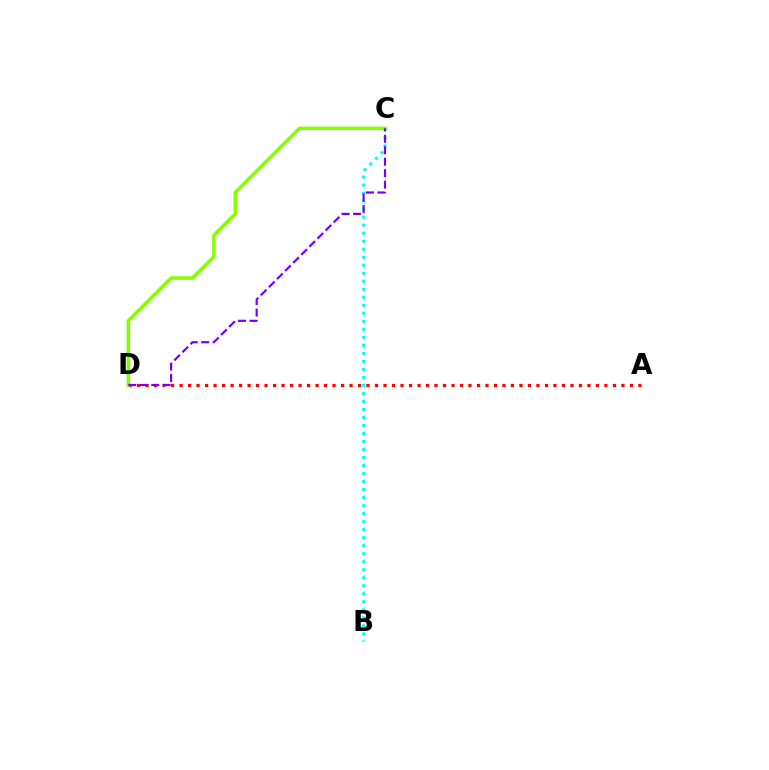{('B', 'C'): [{'color': '#00fff6', 'line_style': 'dotted', 'thickness': 2.18}], ('A', 'D'): [{'color': '#ff0000', 'line_style': 'dotted', 'thickness': 2.31}], ('C', 'D'): [{'color': '#84ff00', 'line_style': 'solid', 'thickness': 2.54}, {'color': '#7200ff', 'line_style': 'dashed', 'thickness': 1.56}]}